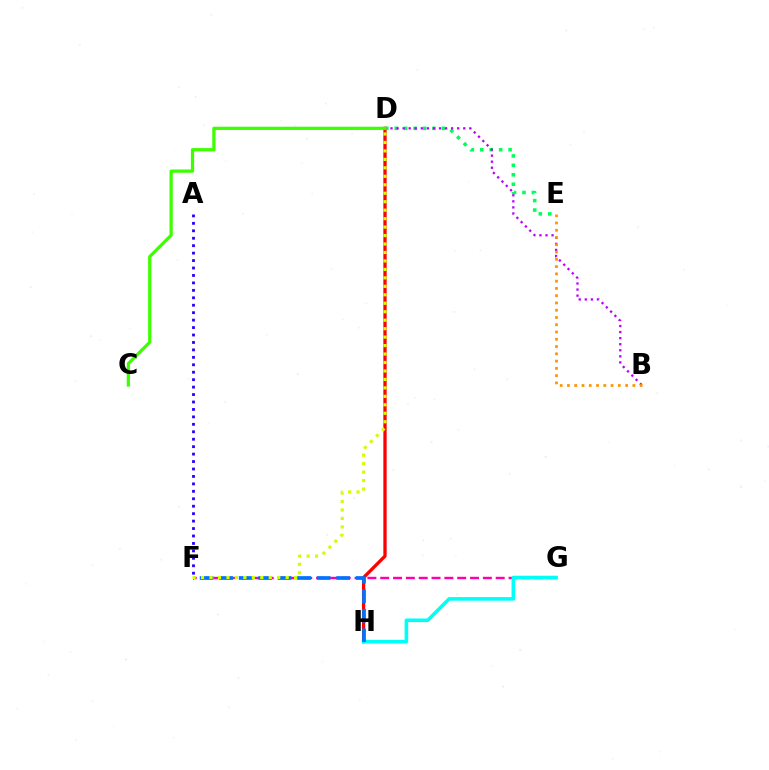{('D', 'H'): [{'color': '#ff0000', 'line_style': 'solid', 'thickness': 2.38}], ('F', 'G'): [{'color': '#ff00ac', 'line_style': 'dashed', 'thickness': 1.74}], ('G', 'H'): [{'color': '#00fff6', 'line_style': 'solid', 'thickness': 2.58}], ('D', 'E'): [{'color': '#00ff5c', 'line_style': 'dotted', 'thickness': 2.56}], ('B', 'D'): [{'color': '#b900ff', 'line_style': 'dotted', 'thickness': 1.65}], ('C', 'D'): [{'color': '#3dff00', 'line_style': 'solid', 'thickness': 2.32}], ('F', 'H'): [{'color': '#0074ff', 'line_style': 'dashed', 'thickness': 2.65}], ('B', 'E'): [{'color': '#ff9400', 'line_style': 'dotted', 'thickness': 1.97}], ('A', 'F'): [{'color': '#2500ff', 'line_style': 'dotted', 'thickness': 2.02}], ('D', 'F'): [{'color': '#d1ff00', 'line_style': 'dotted', 'thickness': 2.3}]}